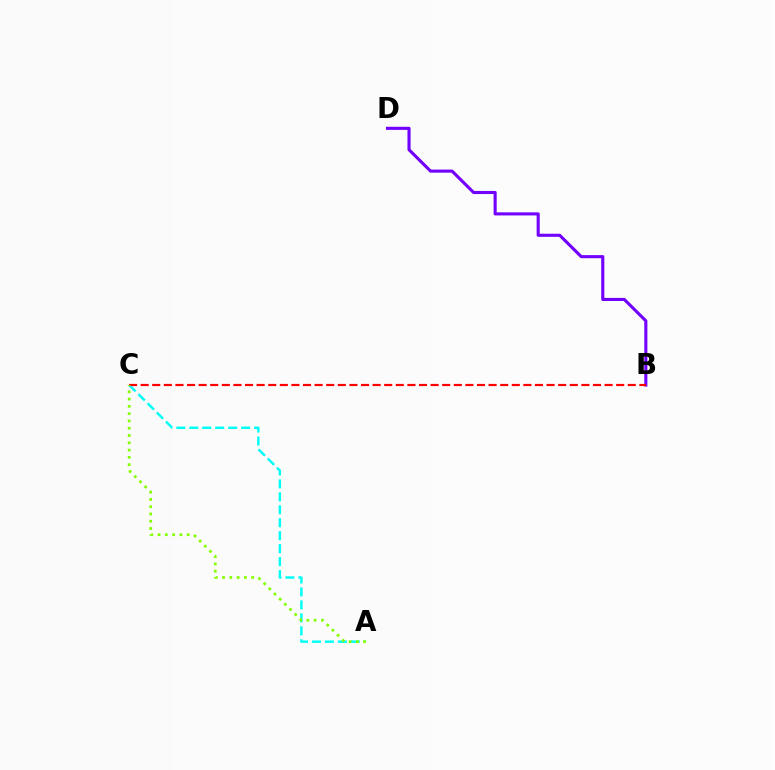{('B', 'D'): [{'color': '#7200ff', 'line_style': 'solid', 'thickness': 2.23}], ('A', 'C'): [{'color': '#00fff6', 'line_style': 'dashed', 'thickness': 1.76}, {'color': '#84ff00', 'line_style': 'dotted', 'thickness': 1.98}], ('B', 'C'): [{'color': '#ff0000', 'line_style': 'dashed', 'thickness': 1.58}]}